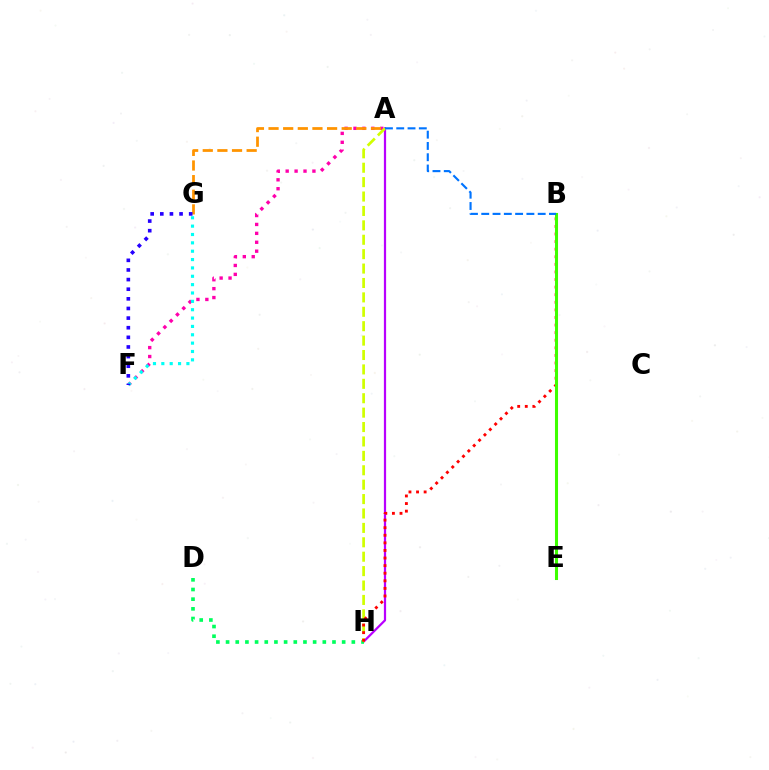{('A', 'H'): [{'color': '#b900ff', 'line_style': 'solid', 'thickness': 1.6}, {'color': '#d1ff00', 'line_style': 'dashed', 'thickness': 1.96}], ('A', 'F'): [{'color': '#ff00ac', 'line_style': 'dotted', 'thickness': 2.42}], ('A', 'G'): [{'color': '#ff9400', 'line_style': 'dashed', 'thickness': 1.99}], ('D', 'H'): [{'color': '#00ff5c', 'line_style': 'dotted', 'thickness': 2.63}], ('B', 'H'): [{'color': '#ff0000', 'line_style': 'dotted', 'thickness': 2.06}], ('F', 'G'): [{'color': '#00fff6', 'line_style': 'dotted', 'thickness': 2.27}, {'color': '#2500ff', 'line_style': 'dotted', 'thickness': 2.62}], ('B', 'E'): [{'color': '#3dff00', 'line_style': 'solid', 'thickness': 2.2}], ('A', 'B'): [{'color': '#0074ff', 'line_style': 'dashed', 'thickness': 1.53}]}